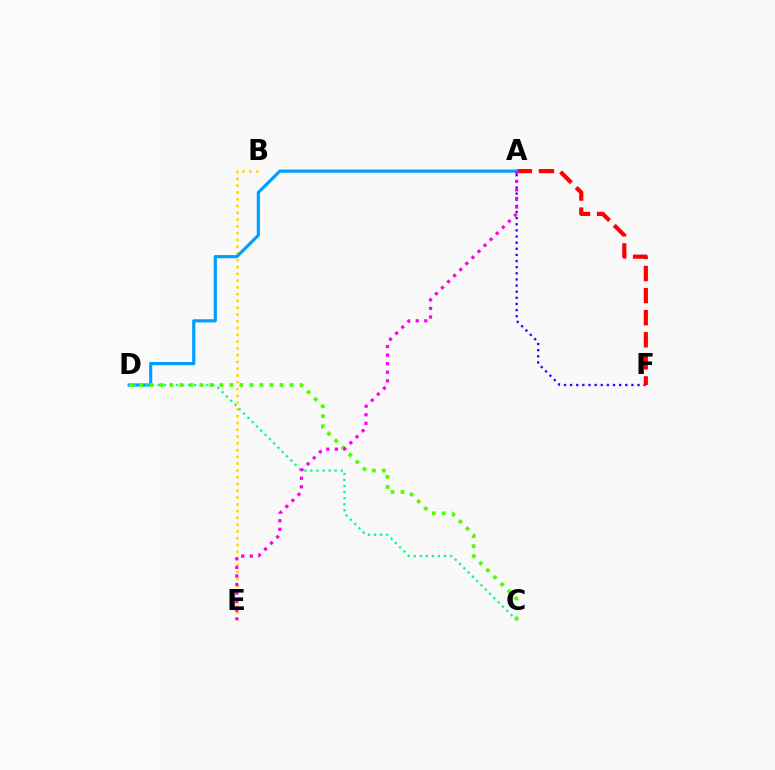{('B', 'E'): [{'color': '#ffd500', 'line_style': 'dotted', 'thickness': 1.84}], ('A', 'F'): [{'color': '#3700ff', 'line_style': 'dotted', 'thickness': 1.67}, {'color': '#ff0000', 'line_style': 'dashed', 'thickness': 3.0}], ('A', 'D'): [{'color': '#009eff', 'line_style': 'solid', 'thickness': 2.29}], ('C', 'D'): [{'color': '#00ff86', 'line_style': 'dotted', 'thickness': 1.65}, {'color': '#4fff00', 'line_style': 'dotted', 'thickness': 2.72}], ('A', 'E'): [{'color': '#ff00ed', 'line_style': 'dotted', 'thickness': 2.33}]}